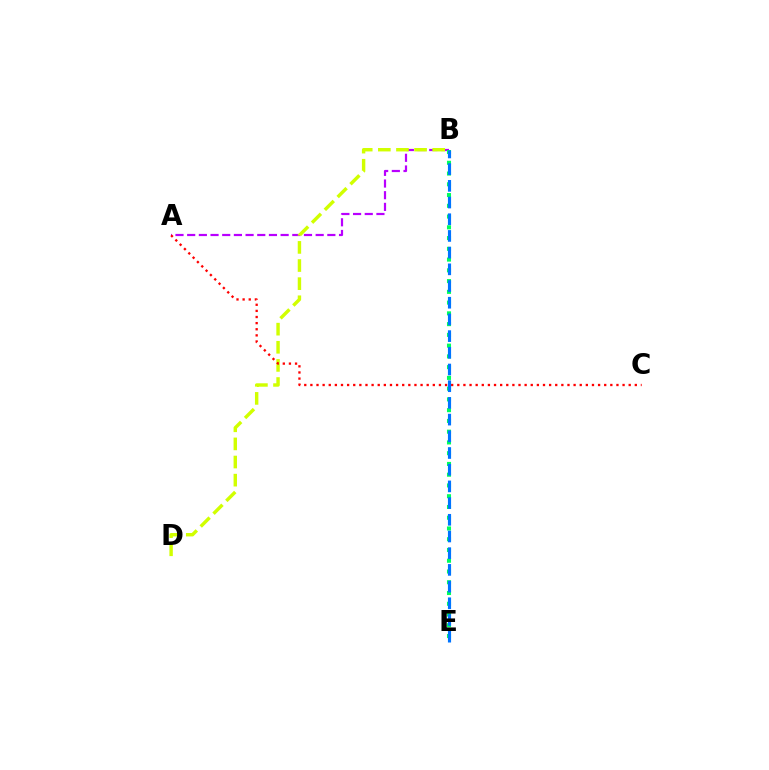{('A', 'B'): [{'color': '#b900ff', 'line_style': 'dashed', 'thickness': 1.59}], ('B', 'E'): [{'color': '#00ff5c', 'line_style': 'dotted', 'thickness': 2.92}, {'color': '#0074ff', 'line_style': 'dashed', 'thickness': 2.27}], ('B', 'D'): [{'color': '#d1ff00', 'line_style': 'dashed', 'thickness': 2.46}], ('A', 'C'): [{'color': '#ff0000', 'line_style': 'dotted', 'thickness': 1.66}]}